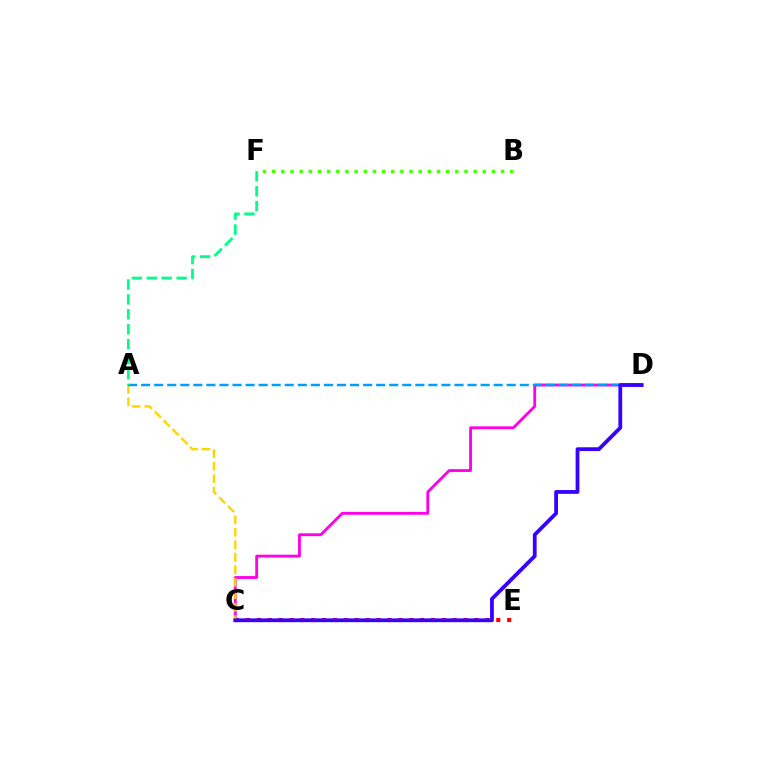{('C', 'E'): [{'color': '#ff0000', 'line_style': 'dotted', 'thickness': 2.96}], ('B', 'F'): [{'color': '#4fff00', 'line_style': 'dotted', 'thickness': 2.49}], ('C', 'D'): [{'color': '#ff00ed', 'line_style': 'solid', 'thickness': 2.04}, {'color': '#3700ff', 'line_style': 'solid', 'thickness': 2.73}], ('A', 'C'): [{'color': '#ffd500', 'line_style': 'dashed', 'thickness': 1.7}], ('A', 'D'): [{'color': '#009eff', 'line_style': 'dashed', 'thickness': 1.77}], ('A', 'F'): [{'color': '#00ff86', 'line_style': 'dashed', 'thickness': 2.03}]}